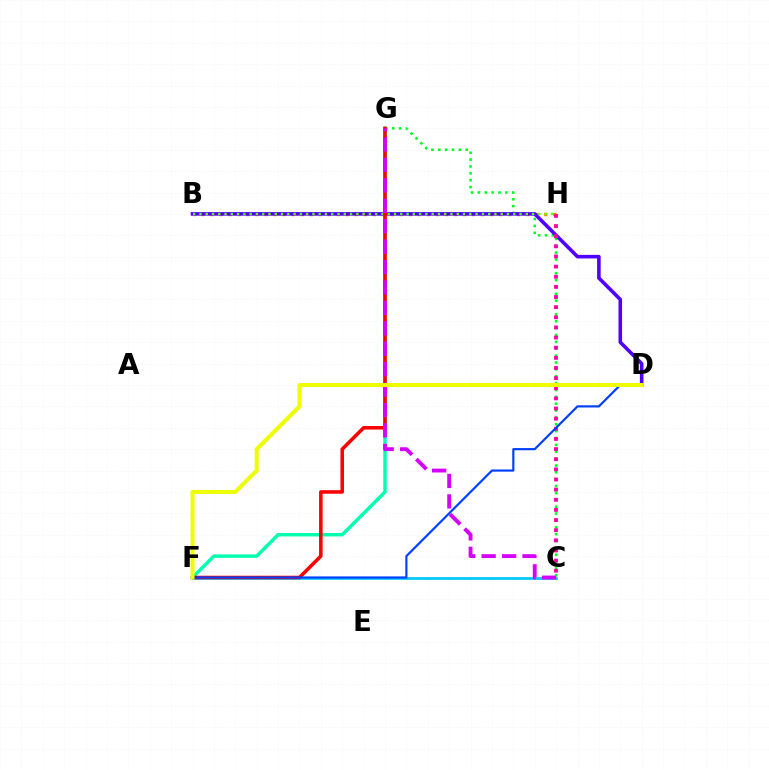{('C', 'F'): [{'color': '#00c7ff', 'line_style': 'solid', 'thickness': 1.95}], ('B', 'H'): [{'color': '#ff8800', 'line_style': 'dotted', 'thickness': 2.45}, {'color': '#66ff00', 'line_style': 'dotted', 'thickness': 1.71}], ('F', 'G'): [{'color': '#00ffaf', 'line_style': 'solid', 'thickness': 2.46}, {'color': '#ff0000', 'line_style': 'solid', 'thickness': 2.54}], ('C', 'G'): [{'color': '#00ff27', 'line_style': 'dotted', 'thickness': 1.87}, {'color': '#d600ff', 'line_style': 'dashed', 'thickness': 2.77}], ('B', 'D'): [{'color': '#4f00ff', 'line_style': 'solid', 'thickness': 2.57}], ('C', 'H'): [{'color': '#ff00a0', 'line_style': 'dotted', 'thickness': 2.75}], ('D', 'F'): [{'color': '#003fff', 'line_style': 'solid', 'thickness': 1.56}, {'color': '#eeff00', 'line_style': 'solid', 'thickness': 2.88}]}